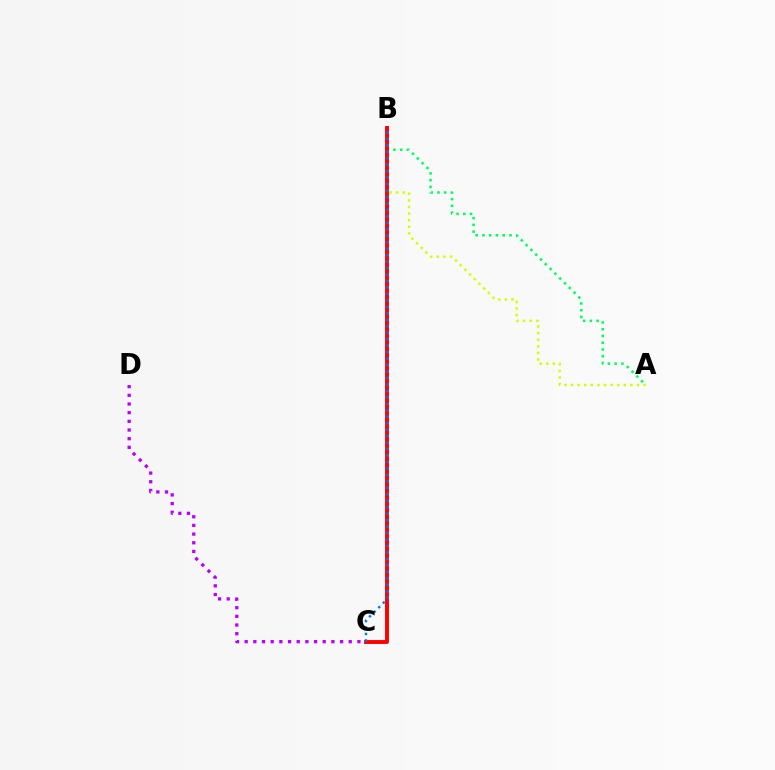{('C', 'D'): [{'color': '#b900ff', 'line_style': 'dotted', 'thickness': 2.36}], ('A', 'B'): [{'color': '#00ff5c', 'line_style': 'dotted', 'thickness': 1.83}, {'color': '#d1ff00', 'line_style': 'dotted', 'thickness': 1.79}], ('B', 'C'): [{'color': '#ff0000', 'line_style': 'solid', 'thickness': 2.82}, {'color': '#0074ff', 'line_style': 'dotted', 'thickness': 1.76}]}